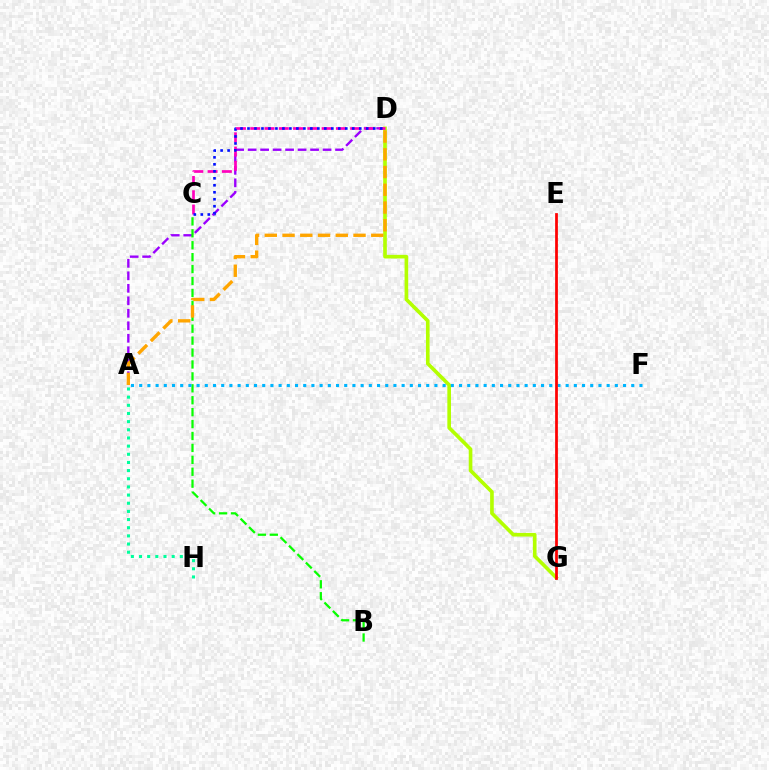{('A', 'D'): [{'color': '#9b00ff', 'line_style': 'dashed', 'thickness': 1.7}, {'color': '#ffa500', 'line_style': 'dashed', 'thickness': 2.41}], ('B', 'C'): [{'color': '#08ff00', 'line_style': 'dashed', 'thickness': 1.62}], ('D', 'G'): [{'color': '#b3ff00', 'line_style': 'solid', 'thickness': 2.62}], ('A', 'F'): [{'color': '#00b5ff', 'line_style': 'dotted', 'thickness': 2.23}], ('A', 'H'): [{'color': '#00ff9d', 'line_style': 'dotted', 'thickness': 2.22}], ('C', 'D'): [{'color': '#ff00bd', 'line_style': 'dashed', 'thickness': 1.94}, {'color': '#0010ff', 'line_style': 'dotted', 'thickness': 1.9}], ('E', 'G'): [{'color': '#ff0000', 'line_style': 'solid', 'thickness': 1.98}]}